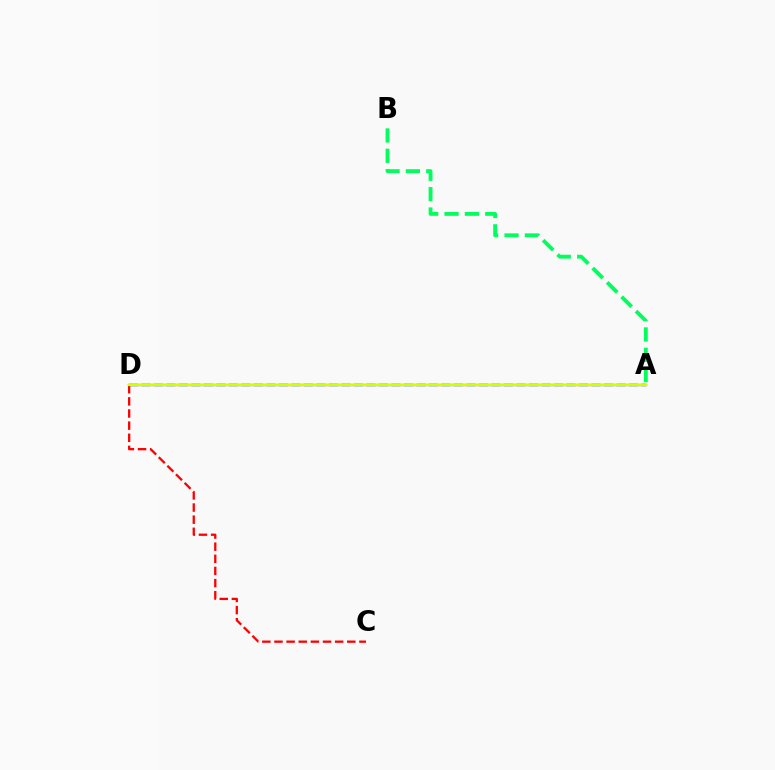{('A', 'D'): [{'color': '#b900ff', 'line_style': 'solid', 'thickness': 1.61}, {'color': '#0074ff', 'line_style': 'dashed', 'thickness': 1.7}, {'color': '#d1ff00', 'line_style': 'solid', 'thickness': 1.61}], ('C', 'D'): [{'color': '#ff0000', 'line_style': 'dashed', 'thickness': 1.65}], ('A', 'B'): [{'color': '#00ff5c', 'line_style': 'dashed', 'thickness': 2.76}]}